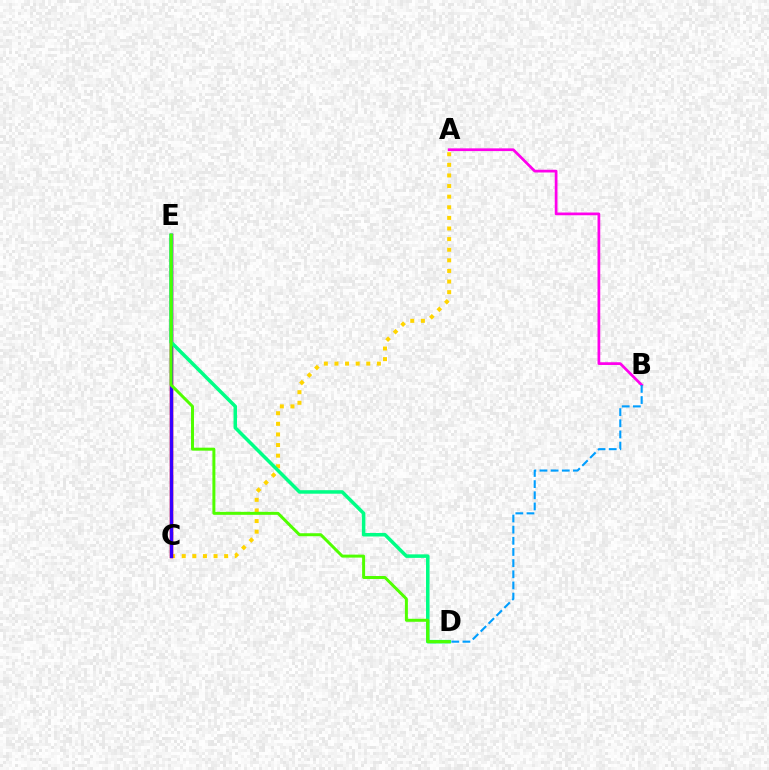{('A', 'C'): [{'color': '#ffd500', 'line_style': 'dotted', 'thickness': 2.88}], ('C', 'E'): [{'color': '#ff0000', 'line_style': 'solid', 'thickness': 2.51}, {'color': '#3700ff', 'line_style': 'solid', 'thickness': 2.36}], ('A', 'B'): [{'color': '#ff00ed', 'line_style': 'solid', 'thickness': 1.97}], ('B', 'D'): [{'color': '#009eff', 'line_style': 'dashed', 'thickness': 1.52}], ('D', 'E'): [{'color': '#00ff86', 'line_style': 'solid', 'thickness': 2.53}, {'color': '#4fff00', 'line_style': 'solid', 'thickness': 2.15}]}